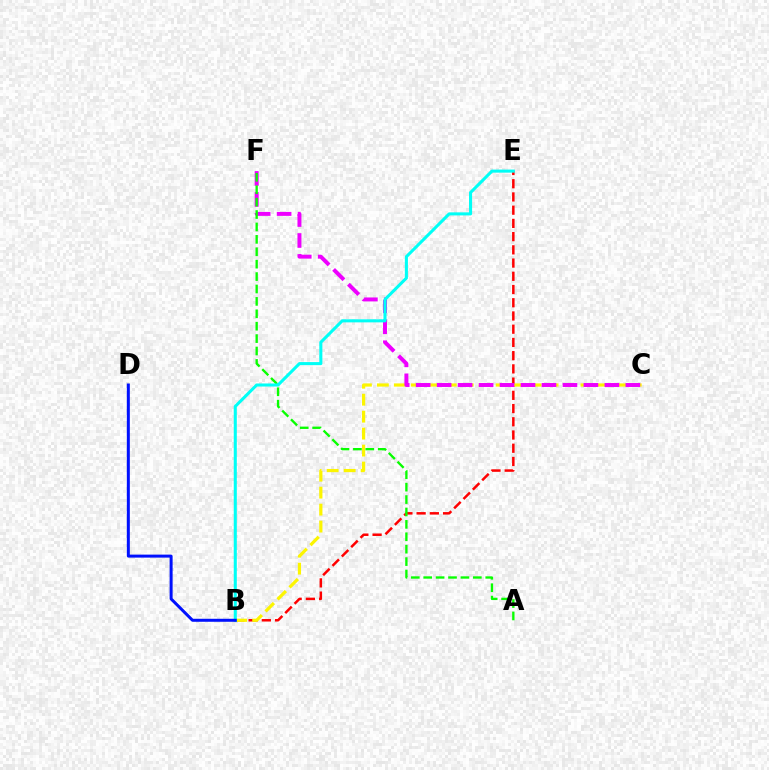{('B', 'E'): [{'color': '#ff0000', 'line_style': 'dashed', 'thickness': 1.8}, {'color': '#00fff6', 'line_style': 'solid', 'thickness': 2.2}], ('B', 'C'): [{'color': '#fcf500', 'line_style': 'dashed', 'thickness': 2.31}], ('C', 'F'): [{'color': '#ee00ff', 'line_style': 'dashed', 'thickness': 2.85}], ('A', 'F'): [{'color': '#08ff00', 'line_style': 'dashed', 'thickness': 1.69}], ('B', 'D'): [{'color': '#0010ff', 'line_style': 'solid', 'thickness': 2.16}]}